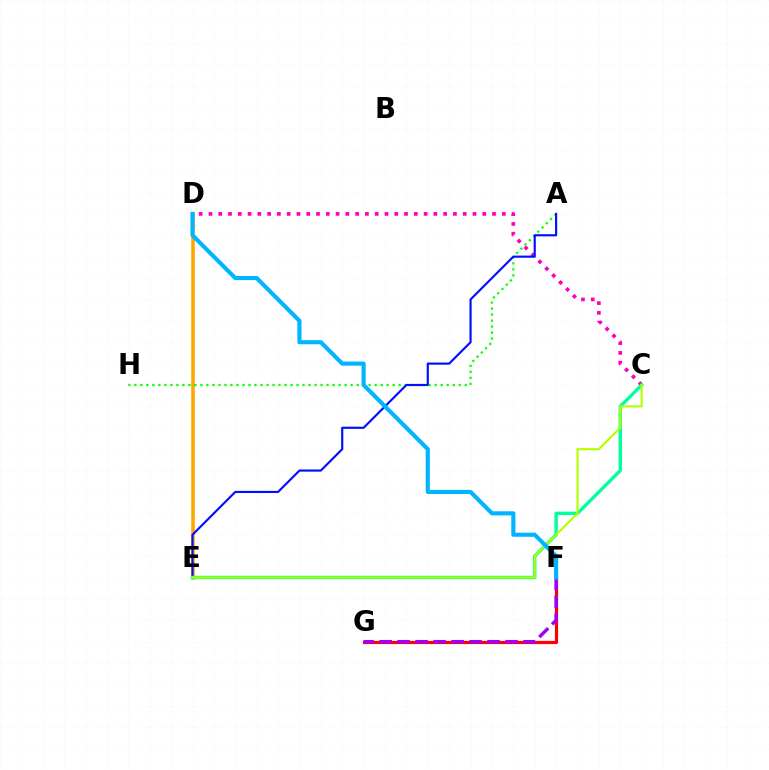{('D', 'E'): [{'color': '#ffa500', 'line_style': 'solid', 'thickness': 2.58}], ('F', 'G'): [{'color': '#ff0000', 'line_style': 'solid', 'thickness': 2.31}, {'color': '#9b00ff', 'line_style': 'dashed', 'thickness': 2.44}], ('A', 'H'): [{'color': '#08ff00', 'line_style': 'dotted', 'thickness': 1.63}], ('C', 'D'): [{'color': '#ff00bd', 'line_style': 'dotted', 'thickness': 2.66}], ('A', 'E'): [{'color': '#0010ff', 'line_style': 'solid', 'thickness': 1.55}], ('C', 'E'): [{'color': '#00ff9d', 'line_style': 'solid', 'thickness': 2.45}, {'color': '#b3ff00', 'line_style': 'solid', 'thickness': 1.52}], ('D', 'F'): [{'color': '#00b5ff', 'line_style': 'solid', 'thickness': 2.97}]}